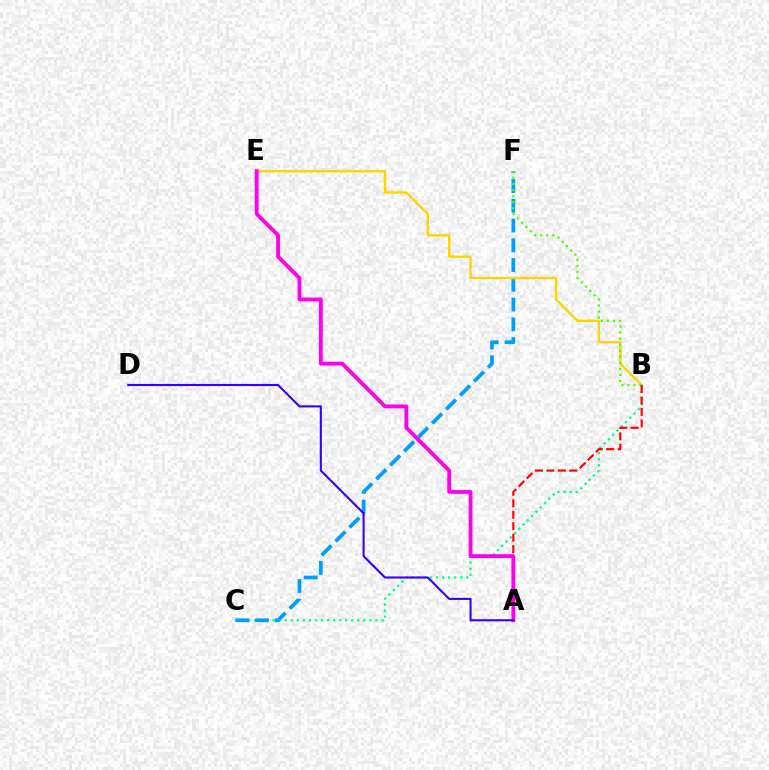{('B', 'C'): [{'color': '#00ff86', 'line_style': 'dotted', 'thickness': 1.64}], ('C', 'F'): [{'color': '#009eff', 'line_style': 'dashed', 'thickness': 2.68}], ('B', 'E'): [{'color': '#ffd500', 'line_style': 'solid', 'thickness': 1.71}], ('B', 'F'): [{'color': '#4fff00', 'line_style': 'dotted', 'thickness': 1.65}], ('A', 'B'): [{'color': '#ff0000', 'line_style': 'dashed', 'thickness': 1.56}], ('A', 'E'): [{'color': '#ff00ed', 'line_style': 'solid', 'thickness': 2.75}], ('A', 'D'): [{'color': '#3700ff', 'line_style': 'solid', 'thickness': 1.51}]}